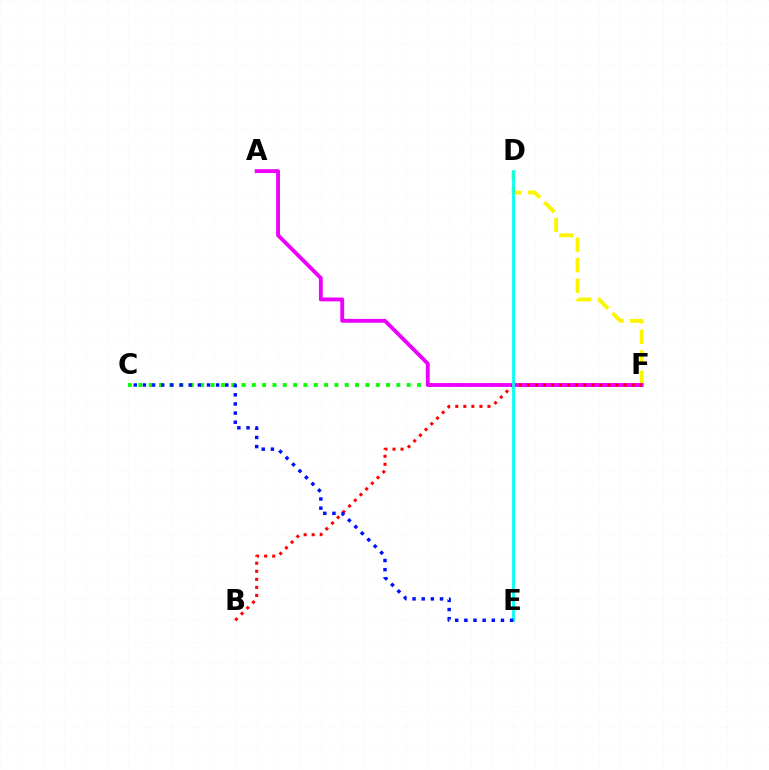{('D', 'F'): [{'color': '#fcf500', 'line_style': 'dashed', 'thickness': 2.79}], ('C', 'F'): [{'color': '#08ff00', 'line_style': 'dotted', 'thickness': 2.8}], ('A', 'F'): [{'color': '#ee00ff', 'line_style': 'solid', 'thickness': 2.77}], ('B', 'F'): [{'color': '#ff0000', 'line_style': 'dotted', 'thickness': 2.19}], ('D', 'E'): [{'color': '#00fff6', 'line_style': 'solid', 'thickness': 1.98}], ('C', 'E'): [{'color': '#0010ff', 'line_style': 'dotted', 'thickness': 2.49}]}